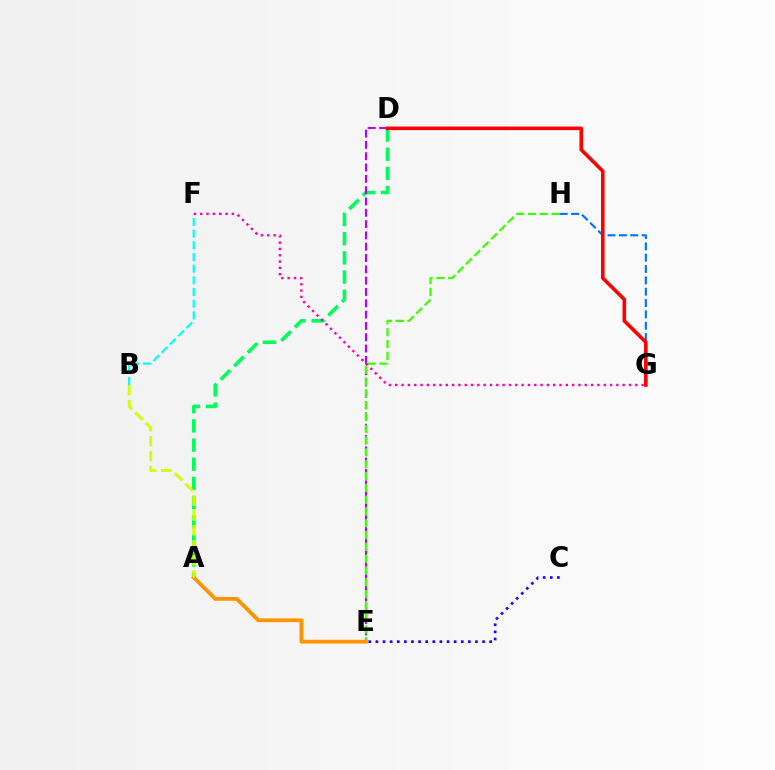{('A', 'D'): [{'color': '#00ff5c', 'line_style': 'dashed', 'thickness': 2.6}], ('B', 'F'): [{'color': '#00fff6', 'line_style': 'dashed', 'thickness': 1.59}], ('C', 'E'): [{'color': '#2500ff', 'line_style': 'dotted', 'thickness': 1.93}], ('D', 'E'): [{'color': '#b900ff', 'line_style': 'dashed', 'thickness': 1.54}], ('E', 'H'): [{'color': '#3dff00', 'line_style': 'dashed', 'thickness': 1.6}], ('G', 'H'): [{'color': '#0074ff', 'line_style': 'dashed', 'thickness': 1.54}], ('F', 'G'): [{'color': '#ff00ac', 'line_style': 'dotted', 'thickness': 1.72}], ('D', 'G'): [{'color': '#ff0000', 'line_style': 'solid', 'thickness': 2.59}], ('A', 'E'): [{'color': '#ff9400', 'line_style': 'solid', 'thickness': 2.72}], ('A', 'B'): [{'color': '#d1ff00', 'line_style': 'dashed', 'thickness': 2.03}]}